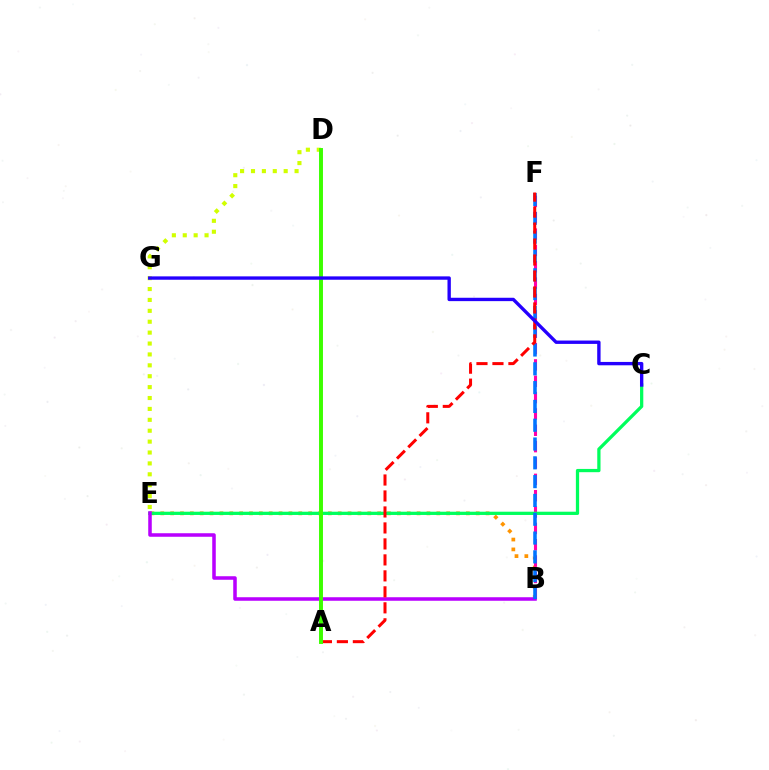{('B', 'E'): [{'color': '#ff9400', 'line_style': 'dotted', 'thickness': 2.68}, {'color': '#b900ff', 'line_style': 'solid', 'thickness': 2.54}], ('B', 'F'): [{'color': '#ff00ac', 'line_style': 'dashed', 'thickness': 2.22}, {'color': '#0074ff', 'line_style': 'dashed', 'thickness': 2.55}], ('D', 'E'): [{'color': '#d1ff00', 'line_style': 'dotted', 'thickness': 2.96}], ('C', 'E'): [{'color': '#00ff5c', 'line_style': 'solid', 'thickness': 2.34}], ('A', 'D'): [{'color': '#00fff6', 'line_style': 'solid', 'thickness': 1.77}, {'color': '#3dff00', 'line_style': 'solid', 'thickness': 2.83}], ('A', 'F'): [{'color': '#ff0000', 'line_style': 'dashed', 'thickness': 2.17}], ('C', 'G'): [{'color': '#2500ff', 'line_style': 'solid', 'thickness': 2.42}]}